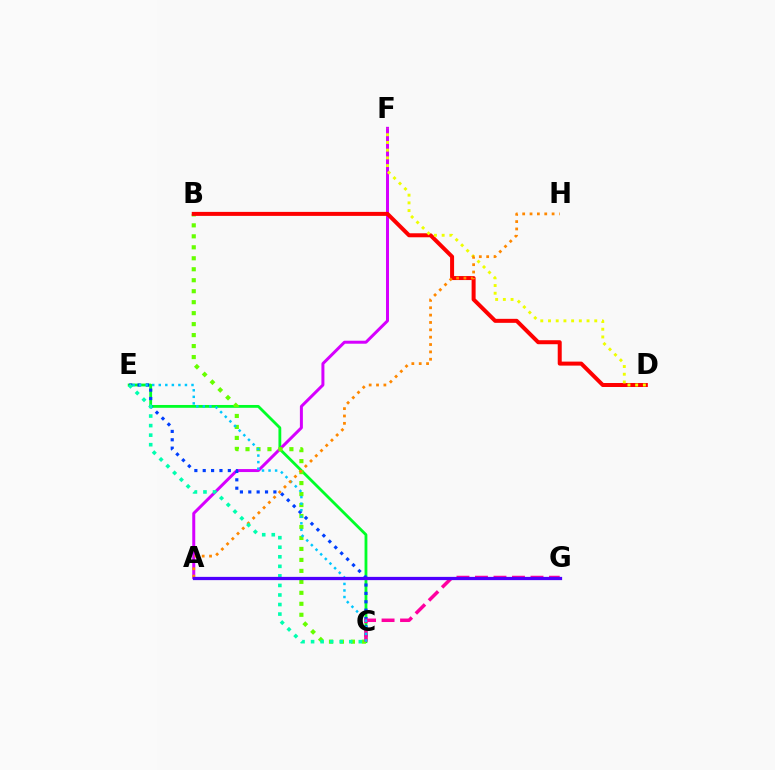{('C', 'E'): [{'color': '#00ff27', 'line_style': 'solid', 'thickness': 2.03}, {'color': '#003fff', 'line_style': 'dotted', 'thickness': 2.27}, {'color': '#00c7ff', 'line_style': 'dotted', 'thickness': 1.78}, {'color': '#00ffaf', 'line_style': 'dotted', 'thickness': 2.59}], ('A', 'F'): [{'color': '#d600ff', 'line_style': 'solid', 'thickness': 2.15}], ('B', 'C'): [{'color': '#66ff00', 'line_style': 'dotted', 'thickness': 2.98}], ('C', 'G'): [{'color': '#ff00a0', 'line_style': 'dashed', 'thickness': 2.51}], ('B', 'D'): [{'color': '#ff0000', 'line_style': 'solid', 'thickness': 2.88}], ('D', 'F'): [{'color': '#eeff00', 'line_style': 'dotted', 'thickness': 2.09}], ('A', 'H'): [{'color': '#ff8800', 'line_style': 'dotted', 'thickness': 2.0}], ('A', 'G'): [{'color': '#4f00ff', 'line_style': 'solid', 'thickness': 2.34}]}